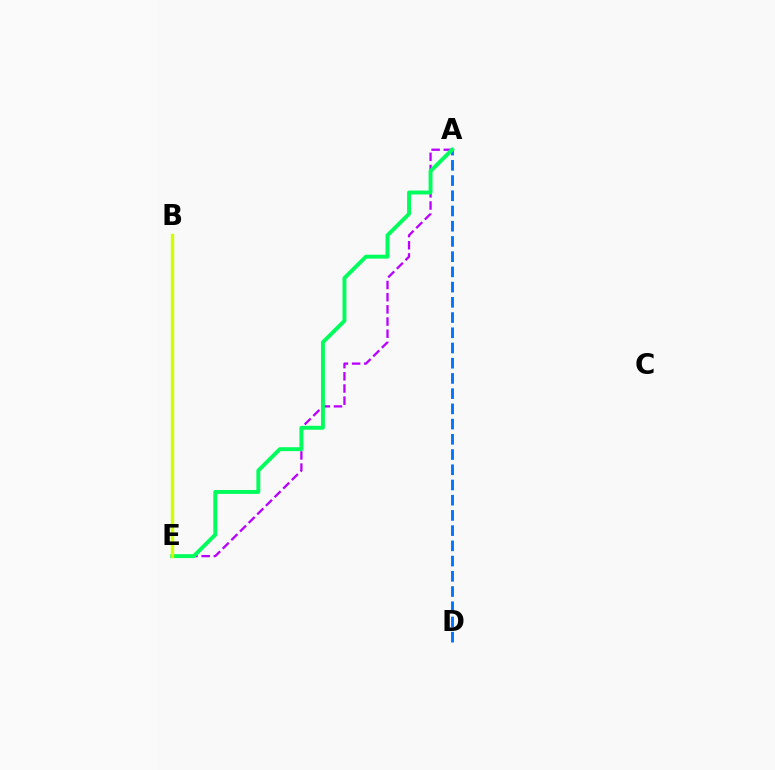{('A', 'E'): [{'color': '#b900ff', 'line_style': 'dashed', 'thickness': 1.65}, {'color': '#00ff5c', 'line_style': 'solid', 'thickness': 2.82}], ('A', 'D'): [{'color': '#0074ff', 'line_style': 'dashed', 'thickness': 2.07}], ('B', 'E'): [{'color': '#ff0000', 'line_style': 'solid', 'thickness': 2.08}, {'color': '#d1ff00', 'line_style': 'solid', 'thickness': 2.47}]}